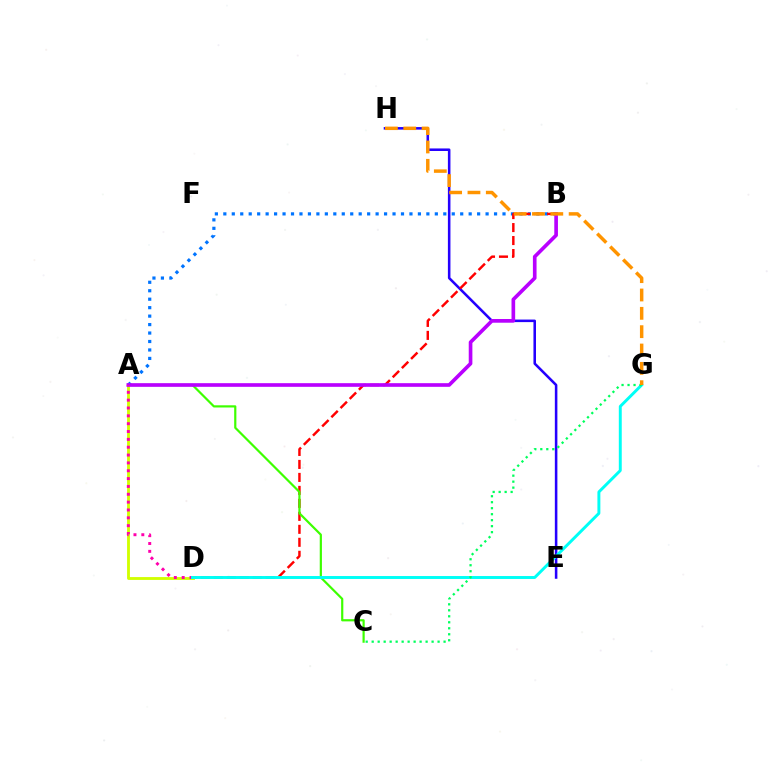{('E', 'H'): [{'color': '#2500ff', 'line_style': 'solid', 'thickness': 1.84}], ('A', 'B'): [{'color': '#0074ff', 'line_style': 'dotted', 'thickness': 2.3}, {'color': '#b900ff', 'line_style': 'solid', 'thickness': 2.63}], ('B', 'D'): [{'color': '#ff0000', 'line_style': 'dashed', 'thickness': 1.76}], ('A', 'D'): [{'color': '#d1ff00', 'line_style': 'solid', 'thickness': 2.05}, {'color': '#ff00ac', 'line_style': 'dotted', 'thickness': 2.13}], ('A', 'C'): [{'color': '#3dff00', 'line_style': 'solid', 'thickness': 1.58}], ('D', 'G'): [{'color': '#00fff6', 'line_style': 'solid', 'thickness': 2.12}], ('C', 'G'): [{'color': '#00ff5c', 'line_style': 'dotted', 'thickness': 1.63}], ('G', 'H'): [{'color': '#ff9400', 'line_style': 'dashed', 'thickness': 2.49}]}